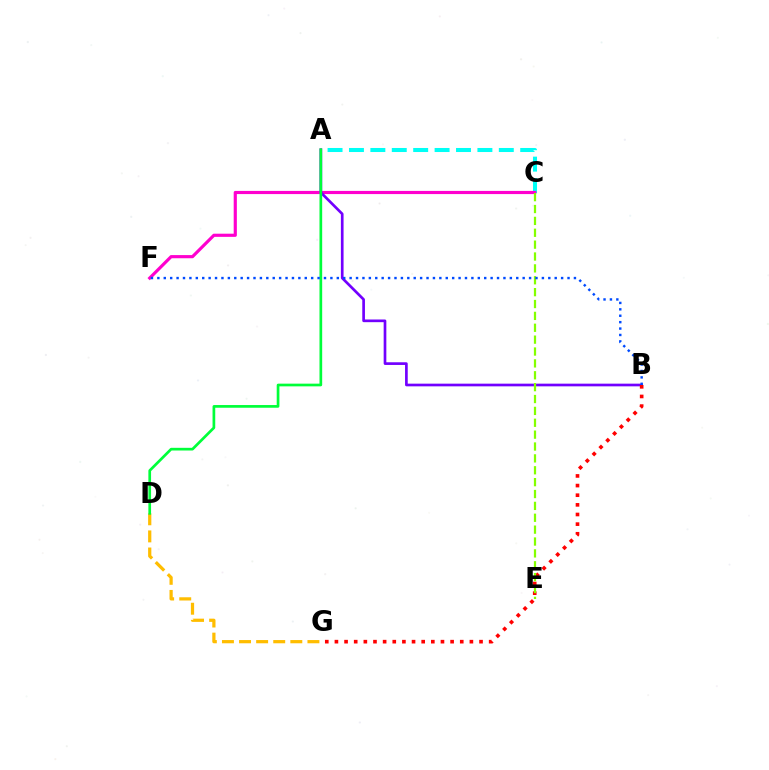{('A', 'C'): [{'color': '#00fff6', 'line_style': 'dashed', 'thickness': 2.91}], ('C', 'F'): [{'color': '#ff00cf', 'line_style': 'solid', 'thickness': 2.28}], ('A', 'B'): [{'color': '#7200ff', 'line_style': 'solid', 'thickness': 1.93}], ('B', 'G'): [{'color': '#ff0000', 'line_style': 'dotted', 'thickness': 2.62}], ('D', 'G'): [{'color': '#ffbd00', 'line_style': 'dashed', 'thickness': 2.32}], ('A', 'D'): [{'color': '#00ff39', 'line_style': 'solid', 'thickness': 1.94}], ('C', 'E'): [{'color': '#84ff00', 'line_style': 'dashed', 'thickness': 1.61}], ('B', 'F'): [{'color': '#004bff', 'line_style': 'dotted', 'thickness': 1.74}]}